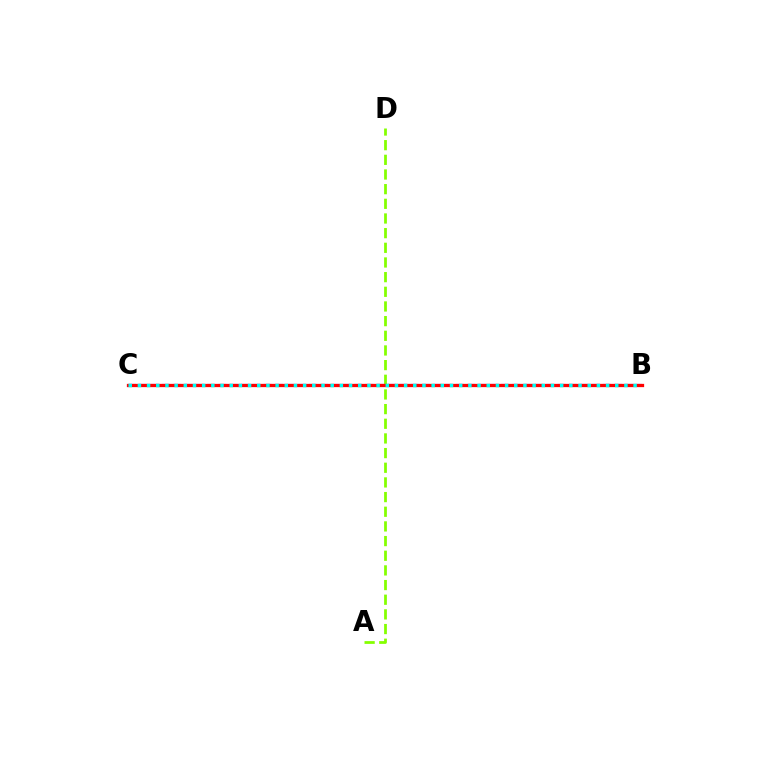{('B', 'C'): [{'color': '#7200ff', 'line_style': 'dashed', 'thickness': 1.54}, {'color': '#ff0000', 'line_style': 'solid', 'thickness': 2.36}, {'color': '#00fff6', 'line_style': 'dotted', 'thickness': 2.49}], ('A', 'D'): [{'color': '#84ff00', 'line_style': 'dashed', 'thickness': 1.99}]}